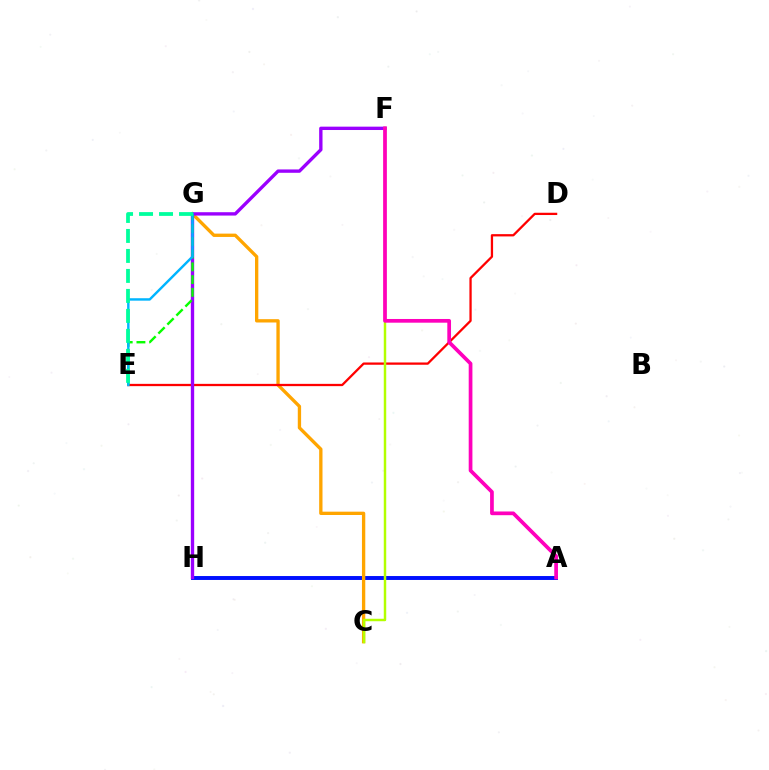{('A', 'H'): [{'color': '#0010ff', 'line_style': 'solid', 'thickness': 2.83}], ('C', 'G'): [{'color': '#ffa500', 'line_style': 'solid', 'thickness': 2.39}], ('D', 'E'): [{'color': '#ff0000', 'line_style': 'solid', 'thickness': 1.64}], ('F', 'H'): [{'color': '#9b00ff', 'line_style': 'solid', 'thickness': 2.41}], ('E', 'G'): [{'color': '#08ff00', 'line_style': 'dashed', 'thickness': 1.73}, {'color': '#00b5ff', 'line_style': 'solid', 'thickness': 1.75}, {'color': '#00ff9d', 'line_style': 'dashed', 'thickness': 2.72}], ('C', 'F'): [{'color': '#b3ff00', 'line_style': 'solid', 'thickness': 1.77}], ('A', 'F'): [{'color': '#ff00bd', 'line_style': 'solid', 'thickness': 2.67}]}